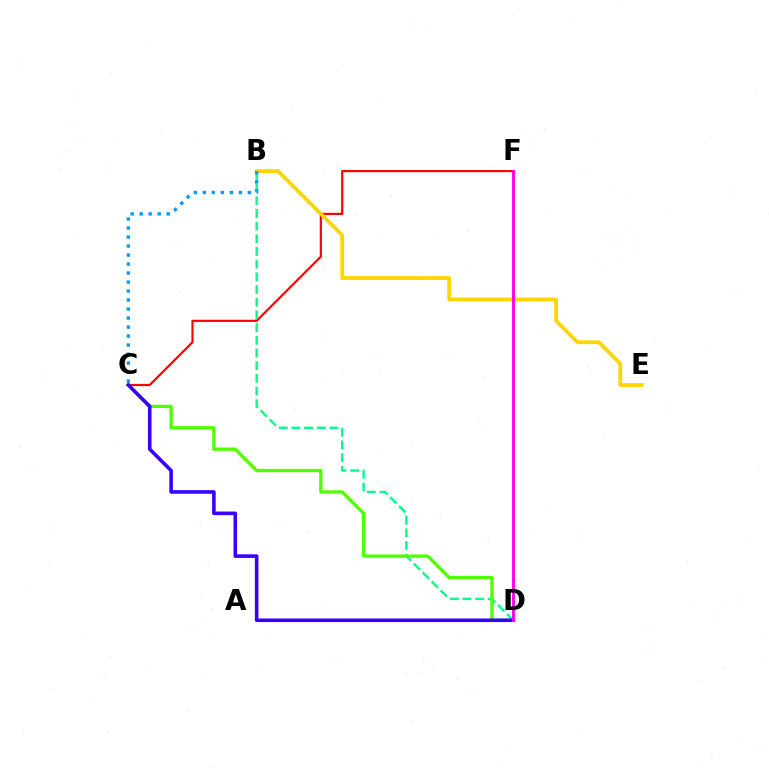{('C', 'F'): [{'color': '#ff0000', 'line_style': 'solid', 'thickness': 1.58}], ('B', 'D'): [{'color': '#00ff86', 'line_style': 'dashed', 'thickness': 1.72}], ('C', 'D'): [{'color': '#4fff00', 'line_style': 'solid', 'thickness': 2.38}, {'color': '#3700ff', 'line_style': 'solid', 'thickness': 2.58}], ('B', 'E'): [{'color': '#ffd500', 'line_style': 'solid', 'thickness': 2.71}], ('B', 'C'): [{'color': '#009eff', 'line_style': 'dotted', 'thickness': 2.45}], ('D', 'F'): [{'color': '#ff00ed', 'line_style': 'solid', 'thickness': 2.07}]}